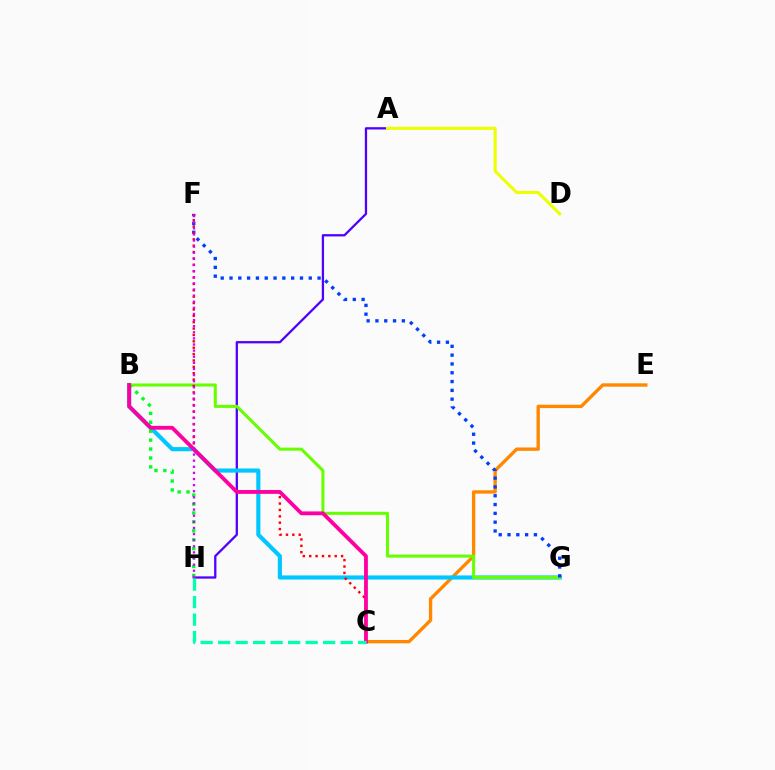{('A', 'H'): [{'color': '#4f00ff', 'line_style': 'solid', 'thickness': 1.64}], ('C', 'E'): [{'color': '#ff8800', 'line_style': 'solid', 'thickness': 2.42}], ('B', 'G'): [{'color': '#00c7ff', 'line_style': 'solid', 'thickness': 2.98}, {'color': '#66ff00', 'line_style': 'solid', 'thickness': 2.19}], ('F', 'G'): [{'color': '#003fff', 'line_style': 'dotted', 'thickness': 2.39}], ('C', 'F'): [{'color': '#ff0000', 'line_style': 'dotted', 'thickness': 1.73}], ('B', 'H'): [{'color': '#00ff27', 'line_style': 'dotted', 'thickness': 2.42}], ('B', 'C'): [{'color': '#ff00a0', 'line_style': 'solid', 'thickness': 2.75}], ('A', 'D'): [{'color': '#eeff00', 'line_style': 'solid', 'thickness': 2.22}], ('F', 'H'): [{'color': '#d600ff', 'line_style': 'dotted', 'thickness': 1.66}], ('C', 'H'): [{'color': '#00ffaf', 'line_style': 'dashed', 'thickness': 2.38}]}